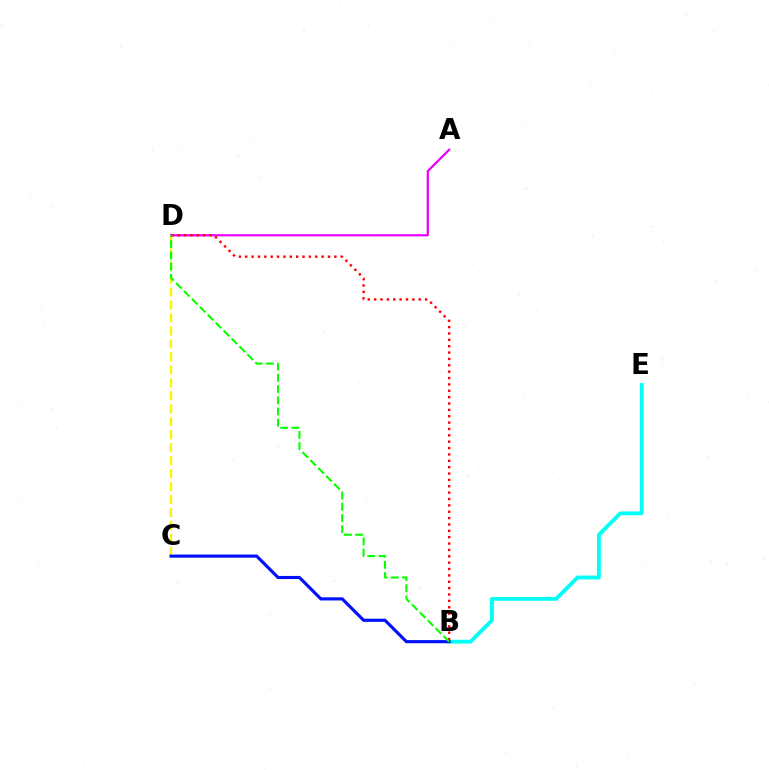{('A', 'D'): [{'color': '#ee00ff', 'line_style': 'solid', 'thickness': 1.62}], ('C', 'D'): [{'color': '#fcf500', 'line_style': 'dashed', 'thickness': 1.76}], ('B', 'E'): [{'color': '#00fff6', 'line_style': 'solid', 'thickness': 2.75}], ('B', 'D'): [{'color': '#ff0000', 'line_style': 'dotted', 'thickness': 1.73}, {'color': '#08ff00', 'line_style': 'dashed', 'thickness': 1.52}], ('B', 'C'): [{'color': '#0010ff', 'line_style': 'solid', 'thickness': 2.26}]}